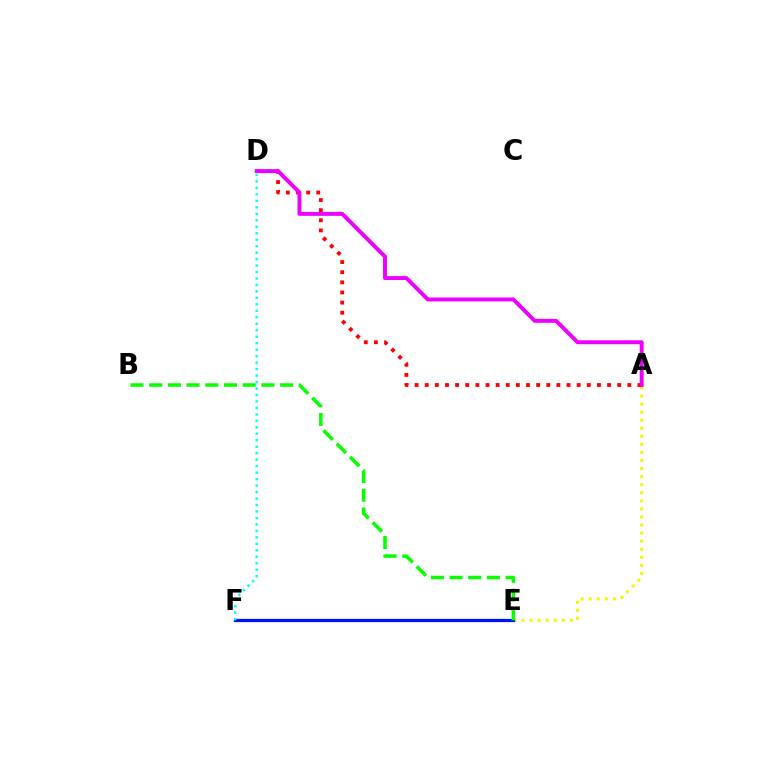{('A', 'D'): [{'color': '#ff0000', 'line_style': 'dotted', 'thickness': 2.75}, {'color': '#ee00ff', 'line_style': 'solid', 'thickness': 2.83}], ('A', 'E'): [{'color': '#fcf500', 'line_style': 'dotted', 'thickness': 2.19}], ('E', 'F'): [{'color': '#0010ff', 'line_style': 'solid', 'thickness': 2.33}], ('D', 'F'): [{'color': '#00fff6', 'line_style': 'dotted', 'thickness': 1.76}], ('B', 'E'): [{'color': '#08ff00', 'line_style': 'dashed', 'thickness': 2.54}]}